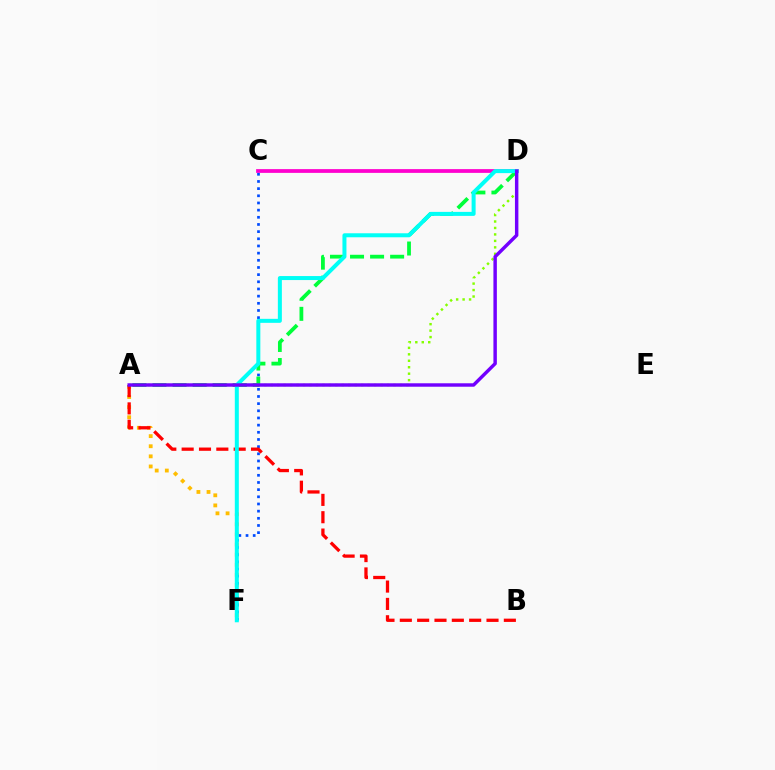{('A', 'D'): [{'color': '#84ff00', 'line_style': 'dotted', 'thickness': 1.76}, {'color': '#00ff39', 'line_style': 'dashed', 'thickness': 2.72}, {'color': '#7200ff', 'line_style': 'solid', 'thickness': 2.48}], ('A', 'F'): [{'color': '#ffbd00', 'line_style': 'dotted', 'thickness': 2.75}], ('C', 'D'): [{'color': '#ff00cf', 'line_style': 'solid', 'thickness': 2.71}], ('C', 'F'): [{'color': '#004bff', 'line_style': 'dotted', 'thickness': 1.95}], ('A', 'B'): [{'color': '#ff0000', 'line_style': 'dashed', 'thickness': 2.36}], ('D', 'F'): [{'color': '#00fff6', 'line_style': 'solid', 'thickness': 2.88}]}